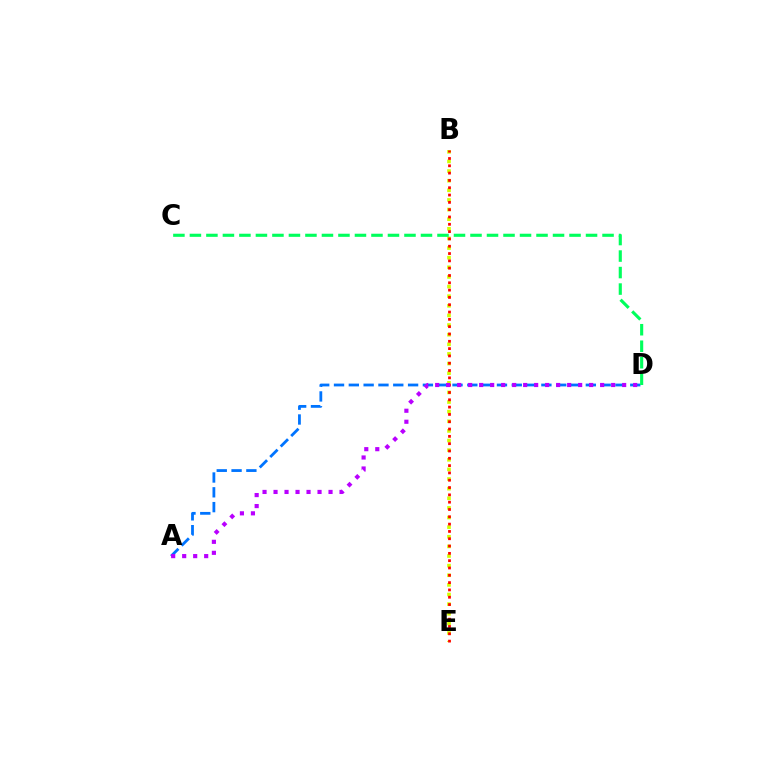{('B', 'E'): [{'color': '#d1ff00', 'line_style': 'dotted', 'thickness': 2.61}, {'color': '#ff0000', 'line_style': 'dotted', 'thickness': 1.99}], ('A', 'D'): [{'color': '#0074ff', 'line_style': 'dashed', 'thickness': 2.01}, {'color': '#b900ff', 'line_style': 'dotted', 'thickness': 2.99}], ('C', 'D'): [{'color': '#00ff5c', 'line_style': 'dashed', 'thickness': 2.24}]}